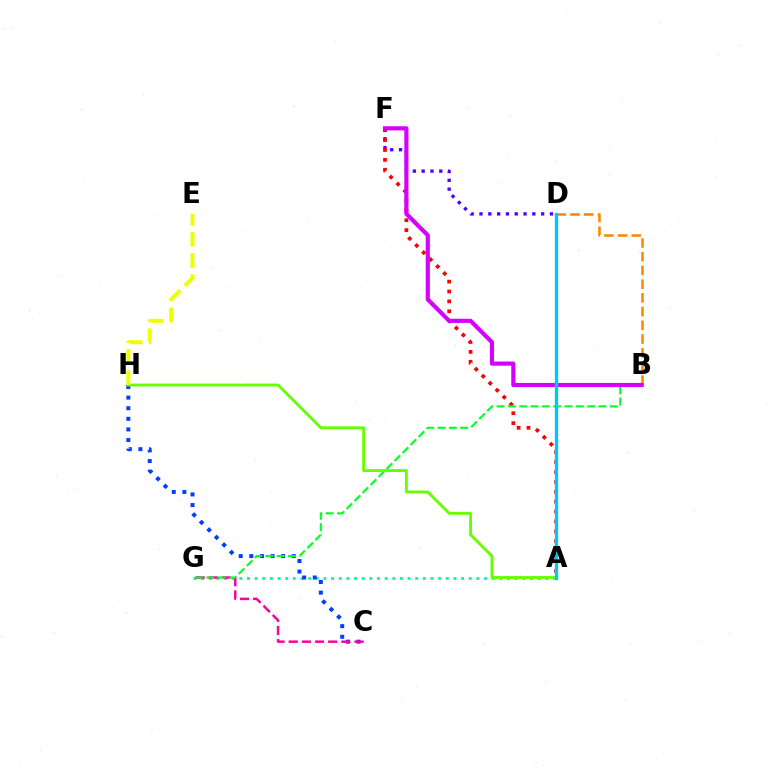{('A', 'G'): [{'color': '#00ffaf', 'line_style': 'dotted', 'thickness': 2.08}], ('D', 'F'): [{'color': '#4f00ff', 'line_style': 'dotted', 'thickness': 2.39}], ('C', 'H'): [{'color': '#003fff', 'line_style': 'dotted', 'thickness': 2.88}], ('C', 'G'): [{'color': '#ff00a0', 'line_style': 'dashed', 'thickness': 1.79}], ('A', 'F'): [{'color': '#ff0000', 'line_style': 'dotted', 'thickness': 2.69}], ('B', 'D'): [{'color': '#ff8800', 'line_style': 'dashed', 'thickness': 1.86}], ('B', 'G'): [{'color': '#00ff27', 'line_style': 'dashed', 'thickness': 1.54}], ('B', 'F'): [{'color': '#d600ff', 'line_style': 'solid', 'thickness': 2.99}], ('A', 'H'): [{'color': '#66ff00', 'line_style': 'solid', 'thickness': 2.05}], ('E', 'H'): [{'color': '#eeff00', 'line_style': 'dashed', 'thickness': 2.87}], ('A', 'D'): [{'color': '#00c7ff', 'line_style': 'solid', 'thickness': 2.41}]}